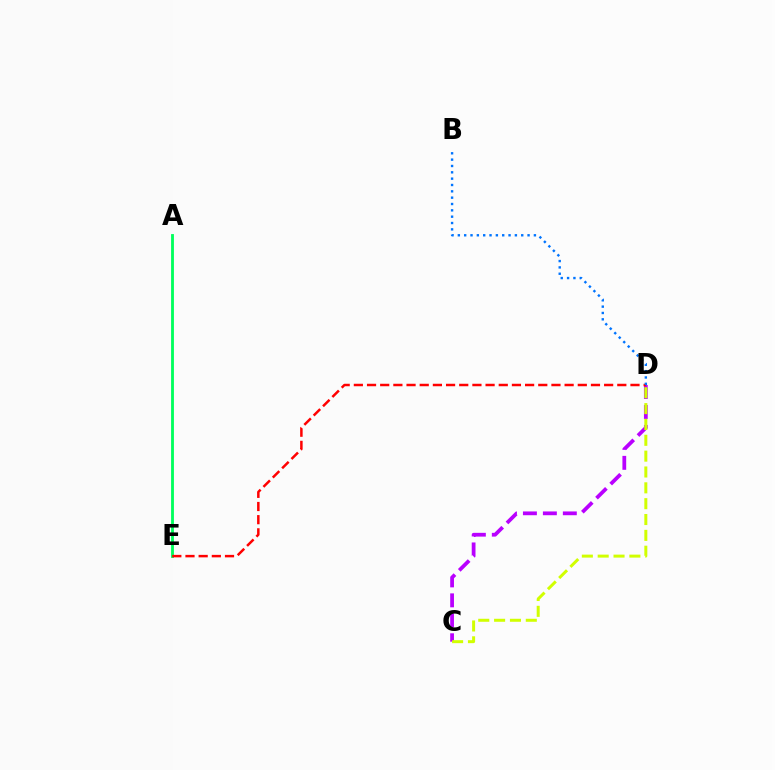{('C', 'D'): [{'color': '#b900ff', 'line_style': 'dashed', 'thickness': 2.71}, {'color': '#d1ff00', 'line_style': 'dashed', 'thickness': 2.15}], ('A', 'E'): [{'color': '#00ff5c', 'line_style': 'solid', 'thickness': 2.04}], ('D', 'E'): [{'color': '#ff0000', 'line_style': 'dashed', 'thickness': 1.79}], ('B', 'D'): [{'color': '#0074ff', 'line_style': 'dotted', 'thickness': 1.72}]}